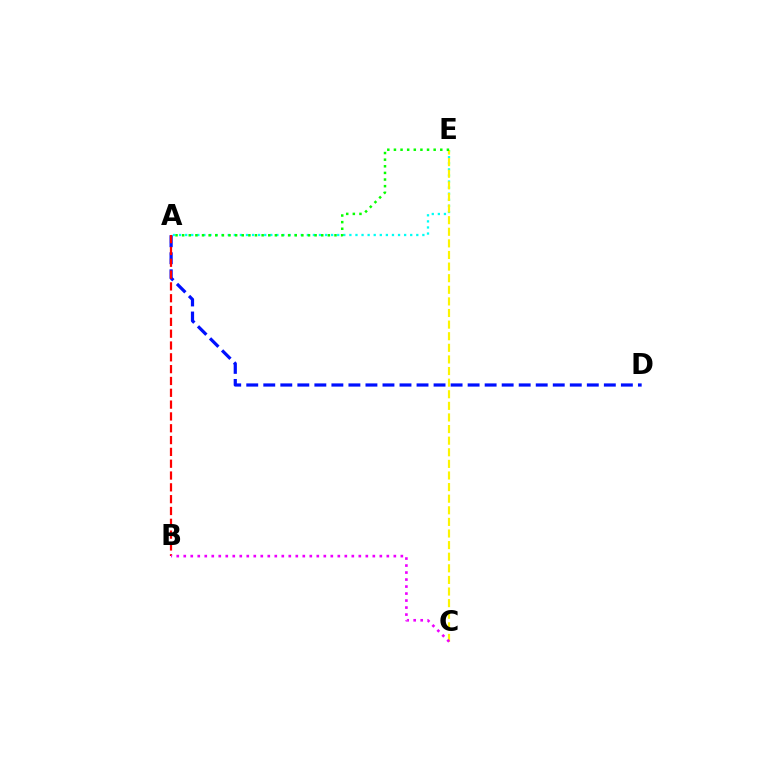{('A', 'E'): [{'color': '#00fff6', 'line_style': 'dotted', 'thickness': 1.65}, {'color': '#08ff00', 'line_style': 'dotted', 'thickness': 1.8}], ('A', 'D'): [{'color': '#0010ff', 'line_style': 'dashed', 'thickness': 2.31}], ('C', 'E'): [{'color': '#fcf500', 'line_style': 'dashed', 'thickness': 1.58}], ('A', 'B'): [{'color': '#ff0000', 'line_style': 'dashed', 'thickness': 1.61}], ('B', 'C'): [{'color': '#ee00ff', 'line_style': 'dotted', 'thickness': 1.9}]}